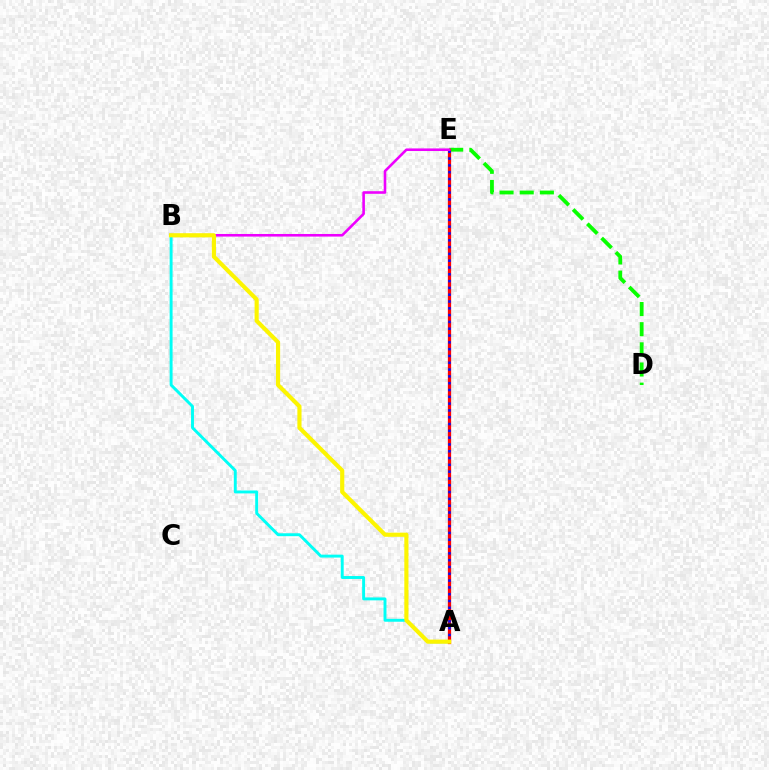{('D', 'E'): [{'color': '#08ff00', 'line_style': 'dashed', 'thickness': 2.74}], ('A', 'E'): [{'color': '#ff0000', 'line_style': 'solid', 'thickness': 2.35}, {'color': '#0010ff', 'line_style': 'dotted', 'thickness': 1.85}], ('B', 'E'): [{'color': '#ee00ff', 'line_style': 'solid', 'thickness': 1.87}], ('A', 'B'): [{'color': '#00fff6', 'line_style': 'solid', 'thickness': 2.1}, {'color': '#fcf500', 'line_style': 'solid', 'thickness': 2.99}]}